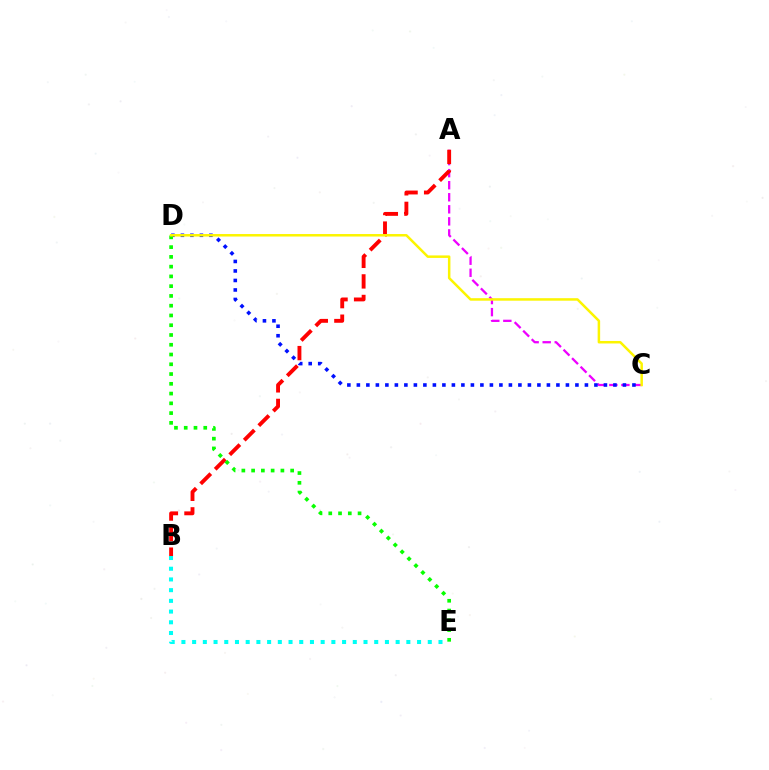{('A', 'C'): [{'color': '#ee00ff', 'line_style': 'dashed', 'thickness': 1.64}], ('C', 'D'): [{'color': '#0010ff', 'line_style': 'dotted', 'thickness': 2.58}, {'color': '#fcf500', 'line_style': 'solid', 'thickness': 1.8}], ('A', 'B'): [{'color': '#ff0000', 'line_style': 'dashed', 'thickness': 2.79}], ('B', 'E'): [{'color': '#00fff6', 'line_style': 'dotted', 'thickness': 2.91}], ('D', 'E'): [{'color': '#08ff00', 'line_style': 'dotted', 'thickness': 2.65}]}